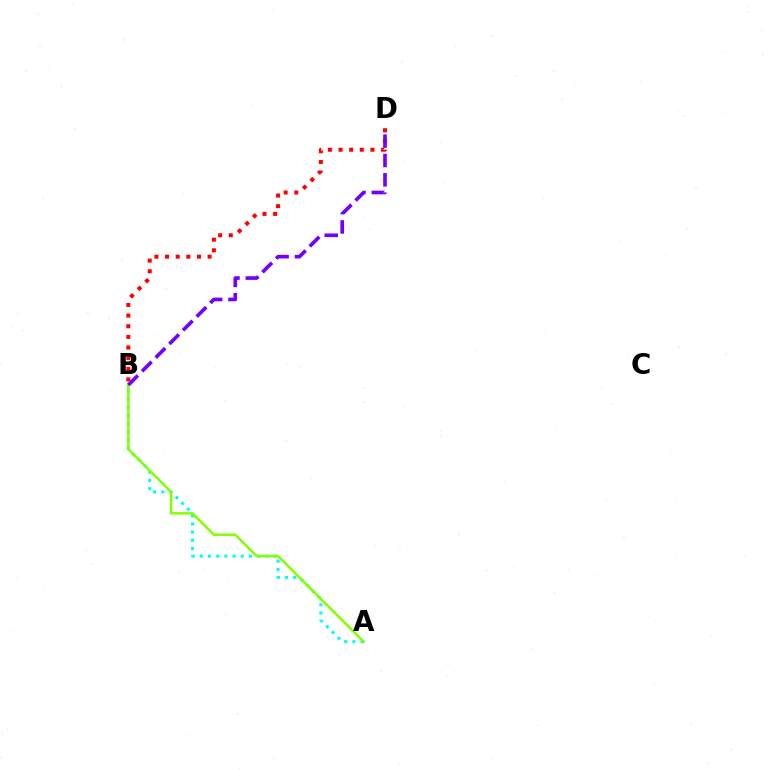{('B', 'D'): [{'color': '#ff0000', 'line_style': 'dotted', 'thickness': 2.89}, {'color': '#7200ff', 'line_style': 'dashed', 'thickness': 2.63}], ('A', 'B'): [{'color': '#00fff6', 'line_style': 'dotted', 'thickness': 2.23}, {'color': '#84ff00', 'line_style': 'solid', 'thickness': 1.79}]}